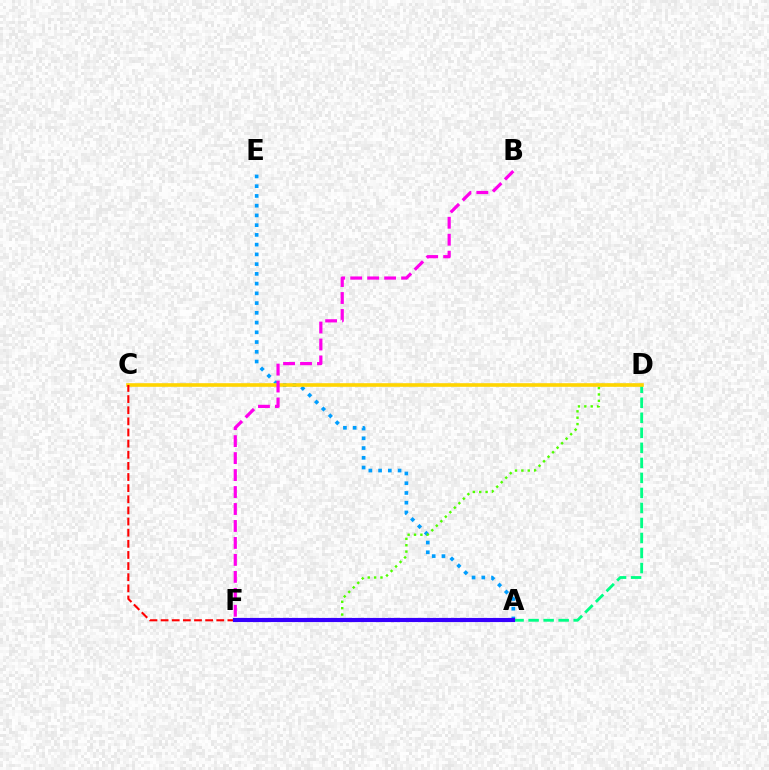{('A', 'E'): [{'color': '#009eff', 'line_style': 'dotted', 'thickness': 2.65}], ('D', 'F'): [{'color': '#4fff00', 'line_style': 'dotted', 'thickness': 1.73}], ('A', 'D'): [{'color': '#00ff86', 'line_style': 'dashed', 'thickness': 2.04}], ('C', 'D'): [{'color': '#ffd500', 'line_style': 'solid', 'thickness': 2.61}], ('C', 'F'): [{'color': '#ff0000', 'line_style': 'dashed', 'thickness': 1.51}], ('A', 'F'): [{'color': '#3700ff', 'line_style': 'solid', 'thickness': 2.98}], ('B', 'F'): [{'color': '#ff00ed', 'line_style': 'dashed', 'thickness': 2.3}]}